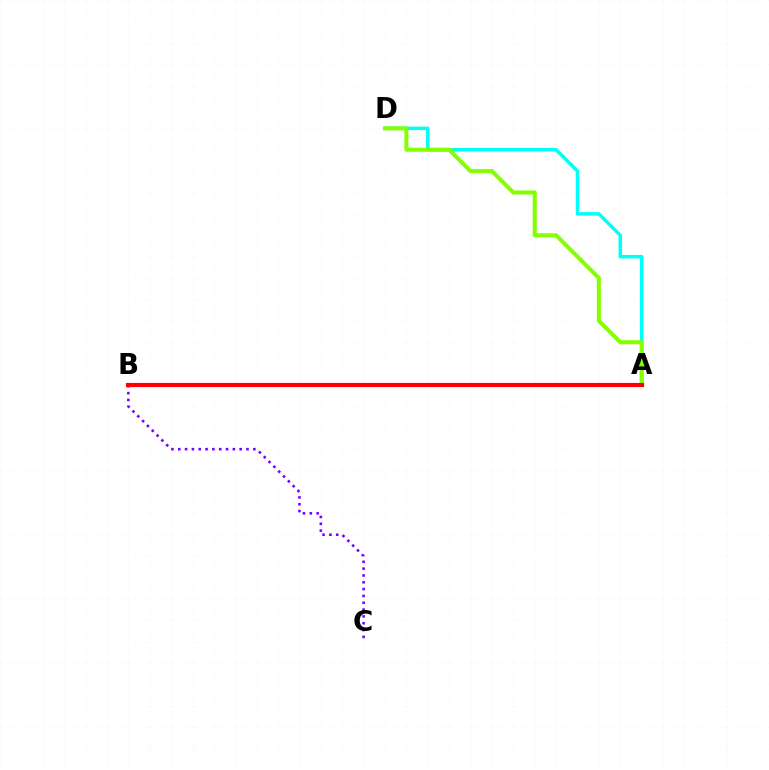{('A', 'D'): [{'color': '#00fff6', 'line_style': 'solid', 'thickness': 2.51}, {'color': '#84ff00', 'line_style': 'solid', 'thickness': 2.91}], ('B', 'C'): [{'color': '#7200ff', 'line_style': 'dotted', 'thickness': 1.85}], ('A', 'B'): [{'color': '#ff0000', 'line_style': 'solid', 'thickness': 2.98}]}